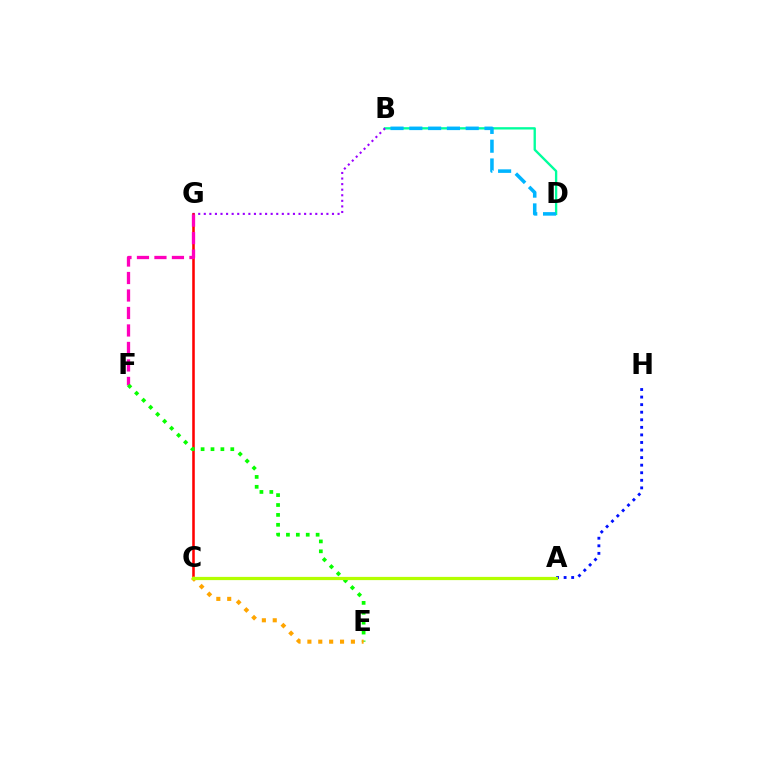{('B', 'D'): [{'color': '#00ff9d', 'line_style': 'solid', 'thickness': 1.69}, {'color': '#00b5ff', 'line_style': 'dashed', 'thickness': 2.55}], ('B', 'G'): [{'color': '#9b00ff', 'line_style': 'dotted', 'thickness': 1.51}], ('C', 'G'): [{'color': '#ff0000', 'line_style': 'solid', 'thickness': 1.84}], ('F', 'G'): [{'color': '#ff00bd', 'line_style': 'dashed', 'thickness': 2.38}], ('E', 'F'): [{'color': '#08ff00', 'line_style': 'dotted', 'thickness': 2.69}], ('C', 'E'): [{'color': '#ffa500', 'line_style': 'dotted', 'thickness': 2.96}], ('A', 'H'): [{'color': '#0010ff', 'line_style': 'dotted', 'thickness': 2.06}], ('A', 'C'): [{'color': '#b3ff00', 'line_style': 'solid', 'thickness': 2.32}]}